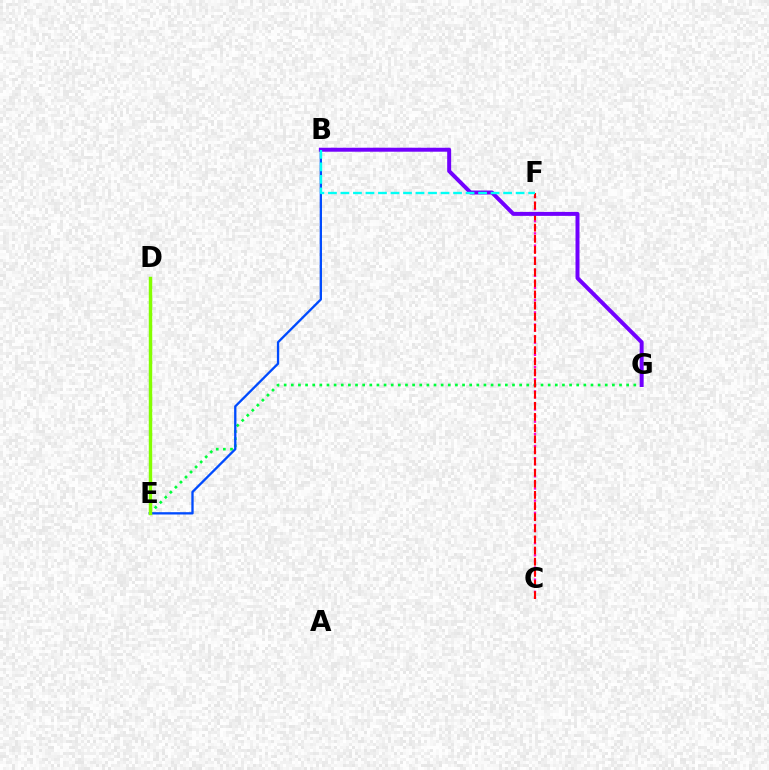{('E', 'G'): [{'color': '#00ff39', 'line_style': 'dotted', 'thickness': 1.94}], ('B', 'E'): [{'color': '#004bff', 'line_style': 'solid', 'thickness': 1.67}], ('C', 'F'): [{'color': '#ff00cf', 'line_style': 'dotted', 'thickness': 1.65}, {'color': '#ff0000', 'line_style': 'dashed', 'thickness': 1.51}], ('D', 'E'): [{'color': '#ffbd00', 'line_style': 'dotted', 'thickness': 2.03}, {'color': '#84ff00', 'line_style': 'solid', 'thickness': 2.48}], ('B', 'G'): [{'color': '#7200ff', 'line_style': 'solid', 'thickness': 2.86}], ('B', 'F'): [{'color': '#00fff6', 'line_style': 'dashed', 'thickness': 1.7}]}